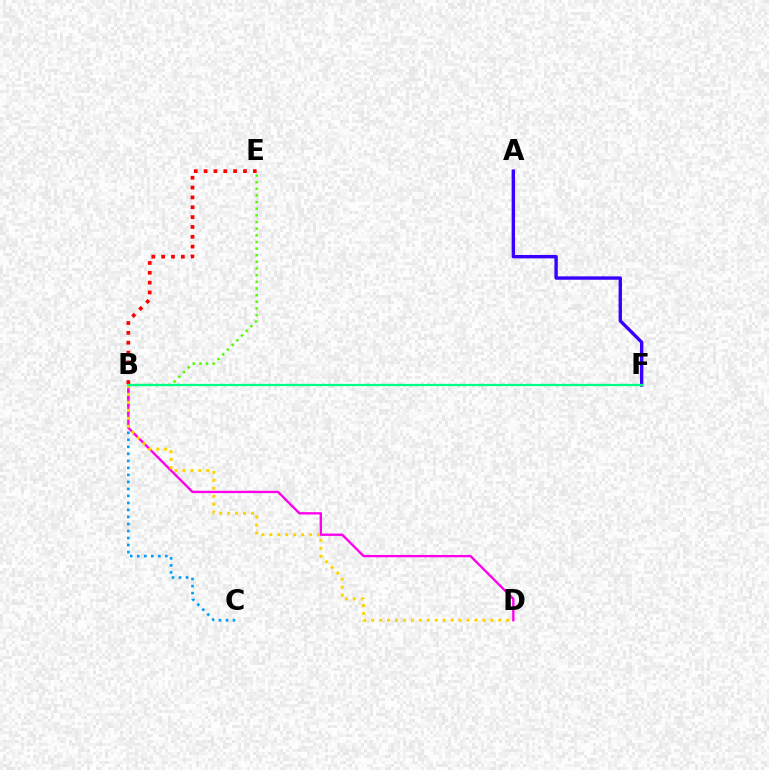{('B', 'C'): [{'color': '#009eff', 'line_style': 'dotted', 'thickness': 1.91}], ('B', 'D'): [{'color': '#ff00ed', 'line_style': 'solid', 'thickness': 1.69}, {'color': '#ffd500', 'line_style': 'dotted', 'thickness': 2.16}], ('A', 'F'): [{'color': '#3700ff', 'line_style': 'solid', 'thickness': 2.44}], ('B', 'E'): [{'color': '#4fff00', 'line_style': 'dotted', 'thickness': 1.8}, {'color': '#ff0000', 'line_style': 'dotted', 'thickness': 2.68}], ('B', 'F'): [{'color': '#00ff86', 'line_style': 'solid', 'thickness': 1.64}]}